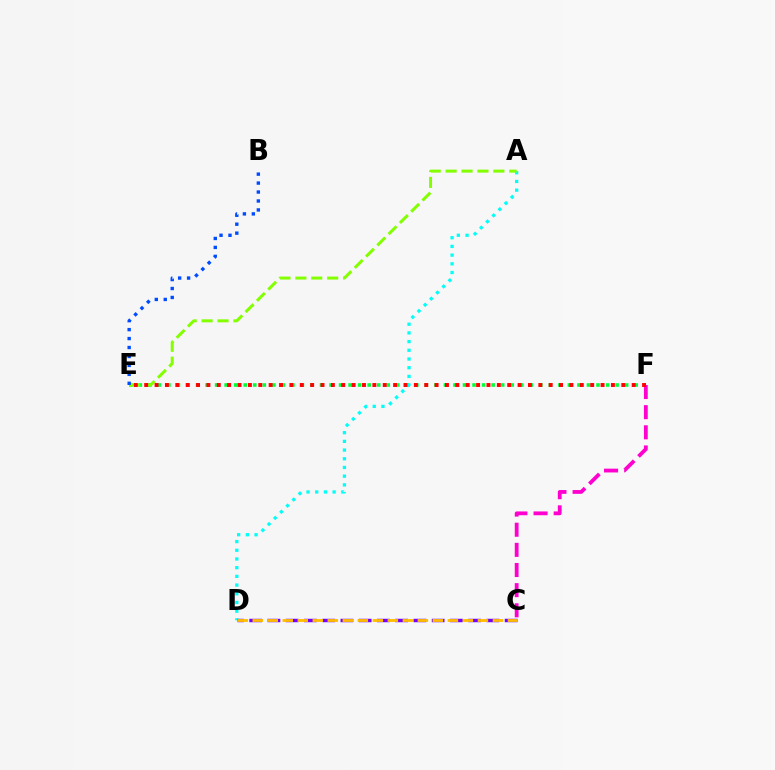{('E', 'F'): [{'color': '#00ff39', 'line_style': 'dotted', 'thickness': 2.59}, {'color': '#ff0000', 'line_style': 'dotted', 'thickness': 2.82}], ('A', 'D'): [{'color': '#00fff6', 'line_style': 'dotted', 'thickness': 2.36}], ('C', 'D'): [{'color': '#7200ff', 'line_style': 'dashed', 'thickness': 2.48}, {'color': '#ffbd00', 'line_style': 'dashed', 'thickness': 2.04}], ('A', 'E'): [{'color': '#84ff00', 'line_style': 'dashed', 'thickness': 2.16}], ('C', 'F'): [{'color': '#ff00cf', 'line_style': 'dashed', 'thickness': 2.74}], ('B', 'E'): [{'color': '#004bff', 'line_style': 'dotted', 'thickness': 2.43}]}